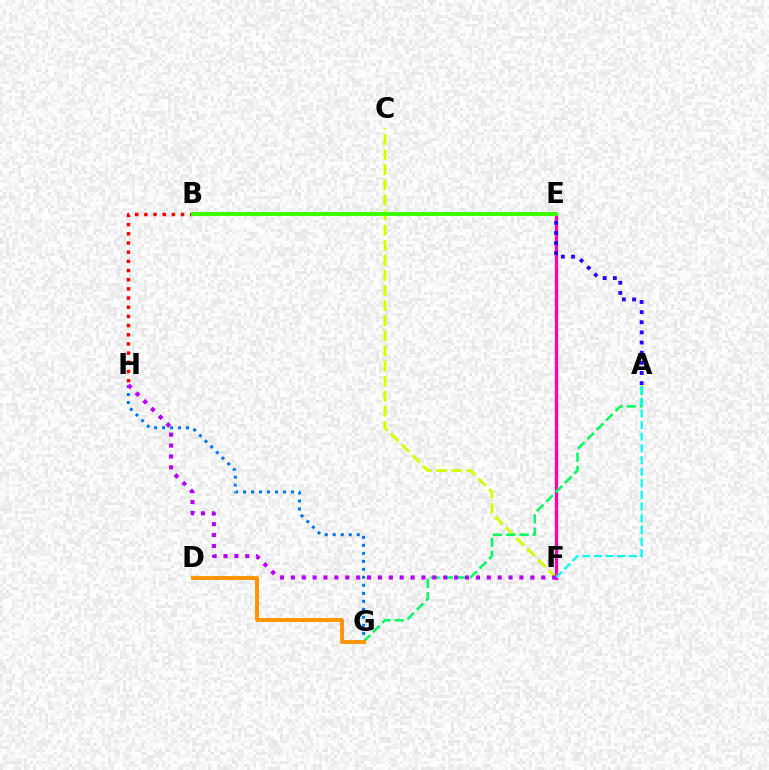{('G', 'H'): [{'color': '#0074ff', 'line_style': 'dotted', 'thickness': 2.17}], ('E', 'F'): [{'color': '#ff00ac', 'line_style': 'solid', 'thickness': 2.34}], ('C', 'F'): [{'color': '#d1ff00', 'line_style': 'dashed', 'thickness': 2.05}], ('A', 'G'): [{'color': '#00ff5c', 'line_style': 'dashed', 'thickness': 1.8}], ('A', 'F'): [{'color': '#00fff6', 'line_style': 'dashed', 'thickness': 1.58}], ('A', 'E'): [{'color': '#2500ff', 'line_style': 'dotted', 'thickness': 2.76}], ('F', 'H'): [{'color': '#b900ff', 'line_style': 'dotted', 'thickness': 2.96}], ('B', 'H'): [{'color': '#ff0000', 'line_style': 'dotted', 'thickness': 2.49}], ('D', 'G'): [{'color': '#ff9400', 'line_style': 'solid', 'thickness': 2.81}], ('B', 'E'): [{'color': '#3dff00', 'line_style': 'solid', 'thickness': 2.86}]}